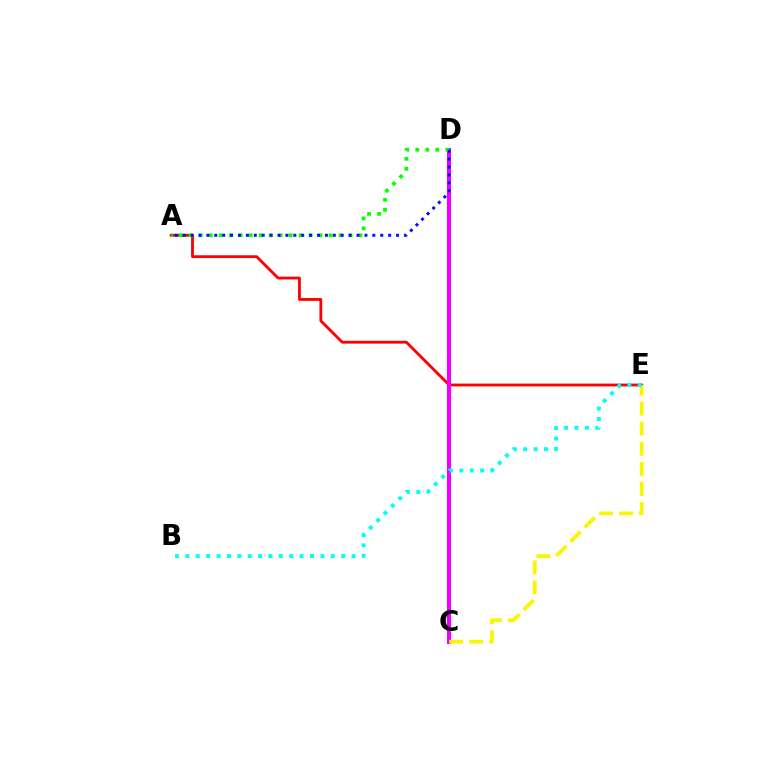{('A', 'E'): [{'color': '#ff0000', 'line_style': 'solid', 'thickness': 2.03}], ('C', 'D'): [{'color': '#ee00ff', 'line_style': 'solid', 'thickness': 2.95}], ('A', 'D'): [{'color': '#08ff00', 'line_style': 'dotted', 'thickness': 2.71}, {'color': '#0010ff', 'line_style': 'dotted', 'thickness': 2.15}], ('C', 'E'): [{'color': '#fcf500', 'line_style': 'dashed', 'thickness': 2.72}], ('B', 'E'): [{'color': '#00fff6', 'line_style': 'dotted', 'thickness': 2.82}]}